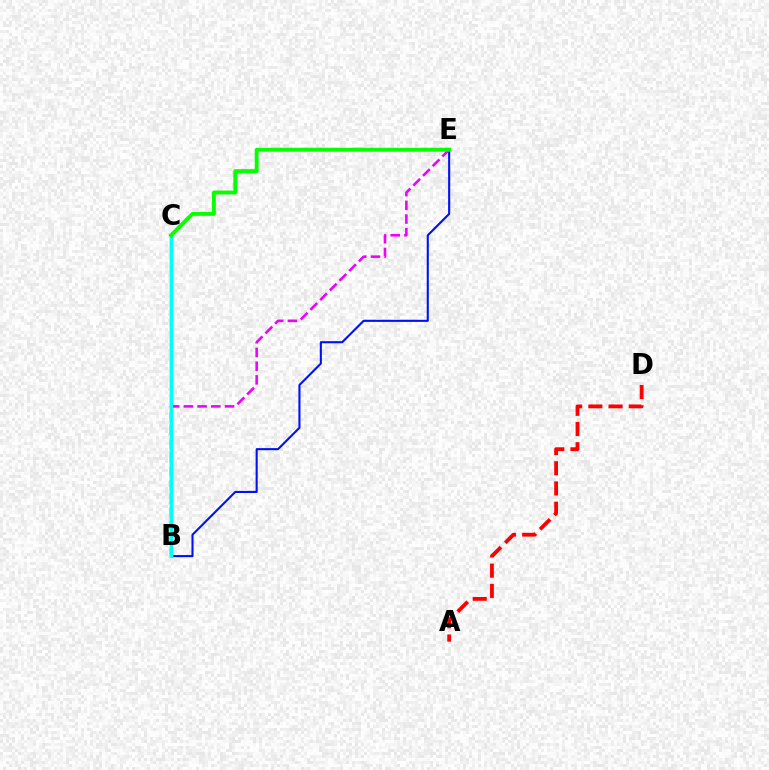{('B', 'C'): [{'color': '#fcf500', 'line_style': 'solid', 'thickness': 2.7}, {'color': '#00fff6', 'line_style': 'solid', 'thickness': 2.24}], ('B', 'E'): [{'color': '#0010ff', 'line_style': 'solid', 'thickness': 1.51}, {'color': '#ee00ff', 'line_style': 'dashed', 'thickness': 1.86}], ('A', 'D'): [{'color': '#ff0000', 'line_style': 'dashed', 'thickness': 2.75}], ('C', 'E'): [{'color': '#08ff00', 'line_style': 'solid', 'thickness': 2.81}]}